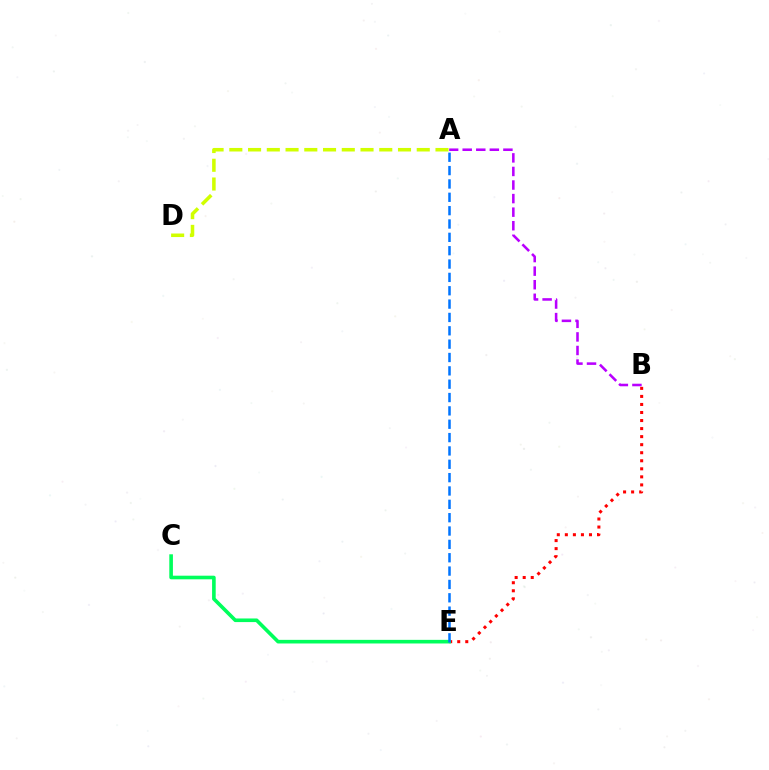{('A', 'D'): [{'color': '#d1ff00', 'line_style': 'dashed', 'thickness': 2.55}], ('B', 'E'): [{'color': '#ff0000', 'line_style': 'dotted', 'thickness': 2.19}], ('C', 'E'): [{'color': '#00ff5c', 'line_style': 'solid', 'thickness': 2.61}], ('A', 'E'): [{'color': '#0074ff', 'line_style': 'dashed', 'thickness': 1.81}], ('A', 'B'): [{'color': '#b900ff', 'line_style': 'dashed', 'thickness': 1.84}]}